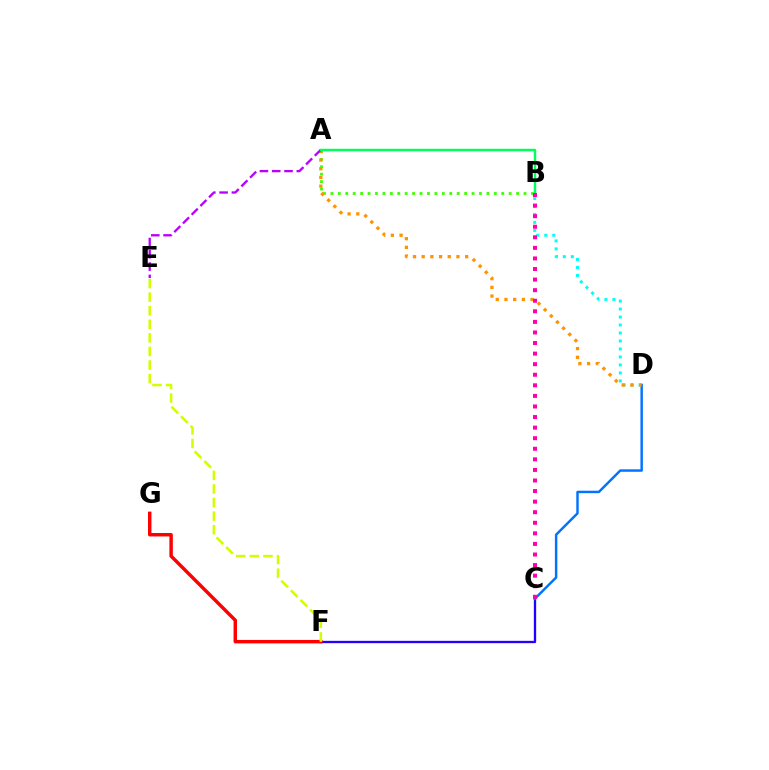{('A', 'B'): [{'color': '#3dff00', 'line_style': 'dotted', 'thickness': 2.02}, {'color': '#00ff5c', 'line_style': 'solid', 'thickness': 1.77}], ('C', 'F'): [{'color': '#2500ff', 'line_style': 'solid', 'thickness': 1.67}], ('F', 'G'): [{'color': '#ff0000', 'line_style': 'solid', 'thickness': 2.48}], ('B', 'D'): [{'color': '#00fff6', 'line_style': 'dotted', 'thickness': 2.17}], ('C', 'D'): [{'color': '#0074ff', 'line_style': 'solid', 'thickness': 1.77}], ('A', 'D'): [{'color': '#ff9400', 'line_style': 'dotted', 'thickness': 2.36}], ('A', 'E'): [{'color': '#b900ff', 'line_style': 'dashed', 'thickness': 1.67}], ('B', 'C'): [{'color': '#ff00ac', 'line_style': 'dotted', 'thickness': 2.87}], ('E', 'F'): [{'color': '#d1ff00', 'line_style': 'dashed', 'thickness': 1.85}]}